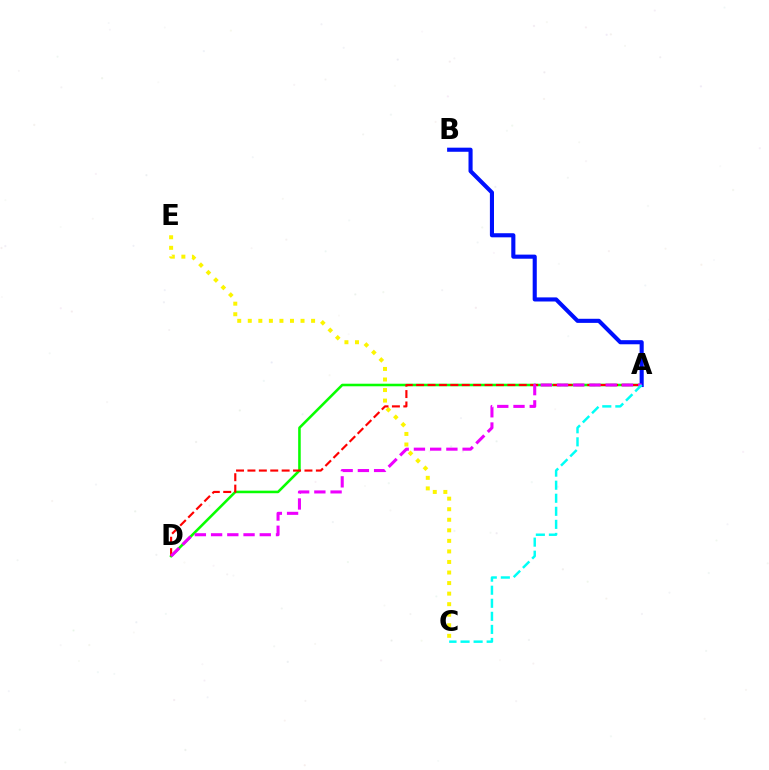{('A', 'D'): [{'color': '#08ff00', 'line_style': 'solid', 'thickness': 1.85}, {'color': '#ff0000', 'line_style': 'dashed', 'thickness': 1.55}, {'color': '#ee00ff', 'line_style': 'dashed', 'thickness': 2.2}], ('C', 'E'): [{'color': '#fcf500', 'line_style': 'dotted', 'thickness': 2.87}], ('A', 'B'): [{'color': '#0010ff', 'line_style': 'solid', 'thickness': 2.95}], ('A', 'C'): [{'color': '#00fff6', 'line_style': 'dashed', 'thickness': 1.77}]}